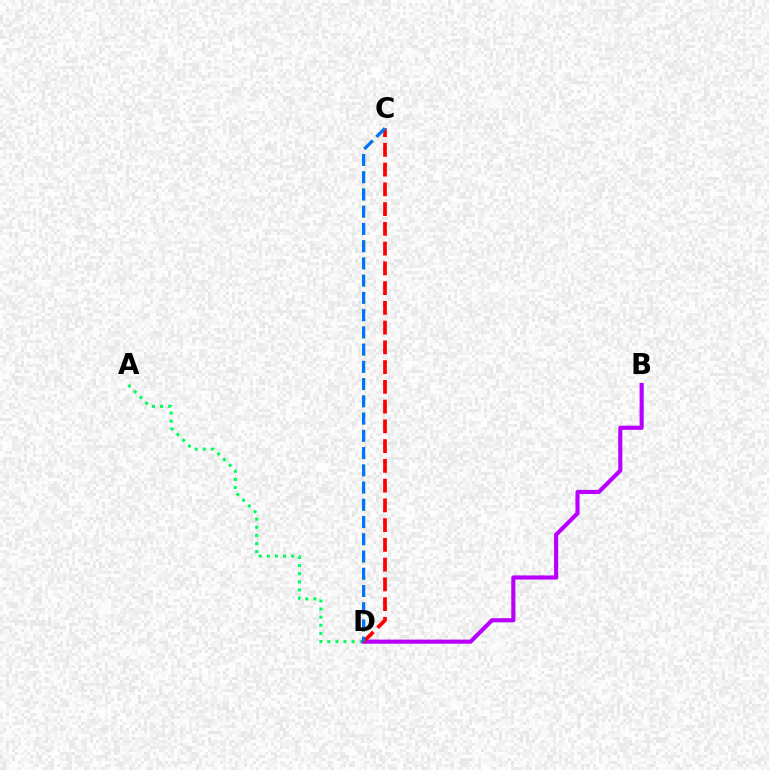{('A', 'D'): [{'color': '#00ff5c', 'line_style': 'dotted', 'thickness': 2.2}], ('C', 'D'): [{'color': '#d1ff00', 'line_style': 'dotted', 'thickness': 2.34}, {'color': '#ff0000', 'line_style': 'dashed', 'thickness': 2.68}, {'color': '#0074ff', 'line_style': 'dashed', 'thickness': 2.34}], ('B', 'D'): [{'color': '#b900ff', 'line_style': 'solid', 'thickness': 2.97}]}